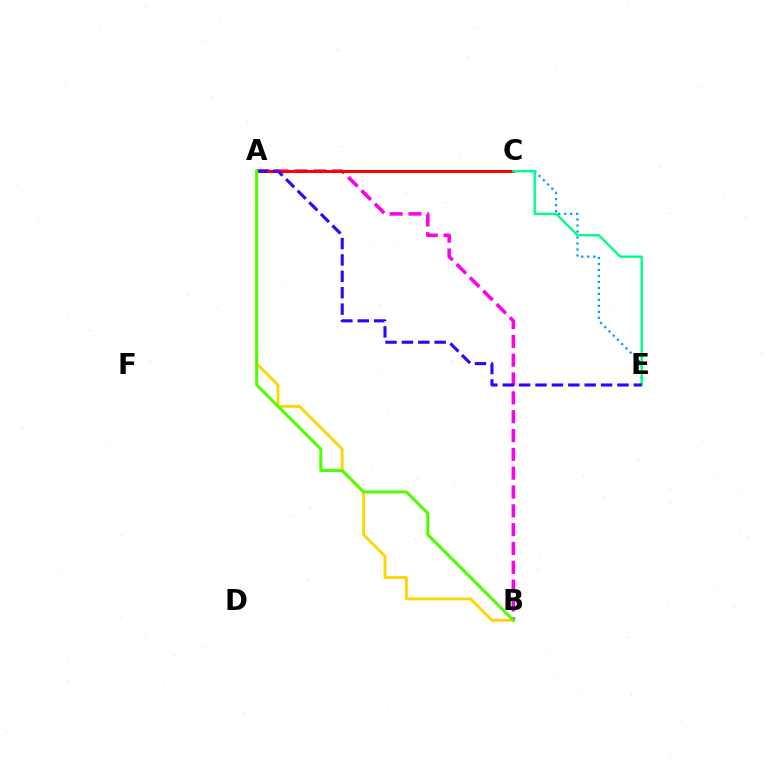{('A', 'E'): [{'color': '#009eff', 'line_style': 'dotted', 'thickness': 1.63}, {'color': '#3700ff', 'line_style': 'dashed', 'thickness': 2.23}], ('A', 'B'): [{'color': '#ff00ed', 'line_style': 'dashed', 'thickness': 2.56}, {'color': '#ffd500', 'line_style': 'solid', 'thickness': 2.06}, {'color': '#4fff00', 'line_style': 'solid', 'thickness': 2.18}], ('A', 'C'): [{'color': '#ff0000', 'line_style': 'solid', 'thickness': 2.14}], ('C', 'E'): [{'color': '#00ff86', 'line_style': 'solid', 'thickness': 1.72}]}